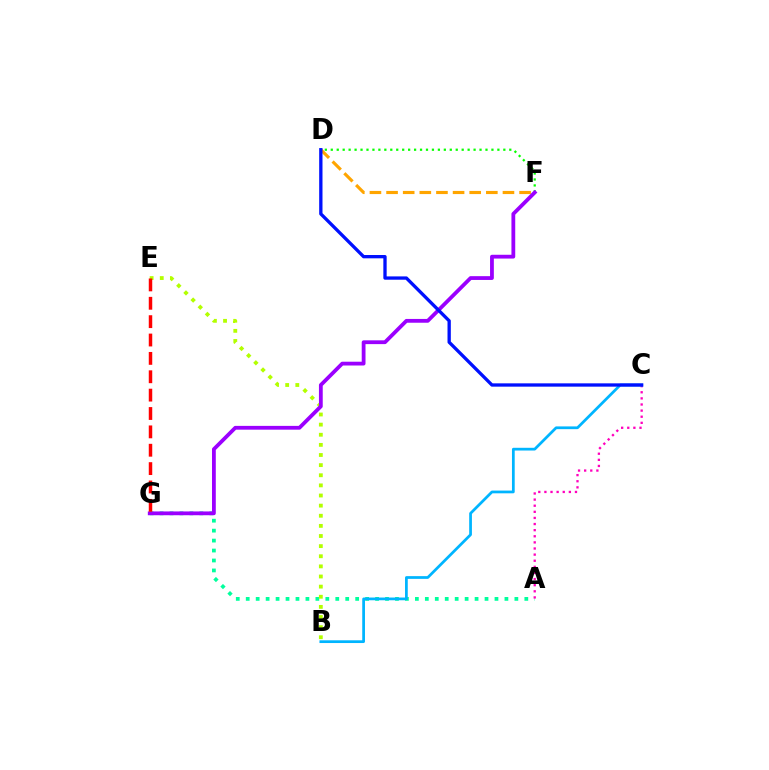{('D', 'F'): [{'color': '#ffa500', 'line_style': 'dashed', 'thickness': 2.26}, {'color': '#08ff00', 'line_style': 'dotted', 'thickness': 1.62}], ('A', 'G'): [{'color': '#00ff9d', 'line_style': 'dotted', 'thickness': 2.7}], ('B', 'E'): [{'color': '#b3ff00', 'line_style': 'dotted', 'thickness': 2.75}], ('F', 'G'): [{'color': '#9b00ff', 'line_style': 'solid', 'thickness': 2.73}], ('A', 'C'): [{'color': '#ff00bd', 'line_style': 'dotted', 'thickness': 1.66}], ('B', 'C'): [{'color': '#00b5ff', 'line_style': 'solid', 'thickness': 1.97}], ('C', 'D'): [{'color': '#0010ff', 'line_style': 'solid', 'thickness': 2.39}], ('E', 'G'): [{'color': '#ff0000', 'line_style': 'dashed', 'thickness': 2.5}]}